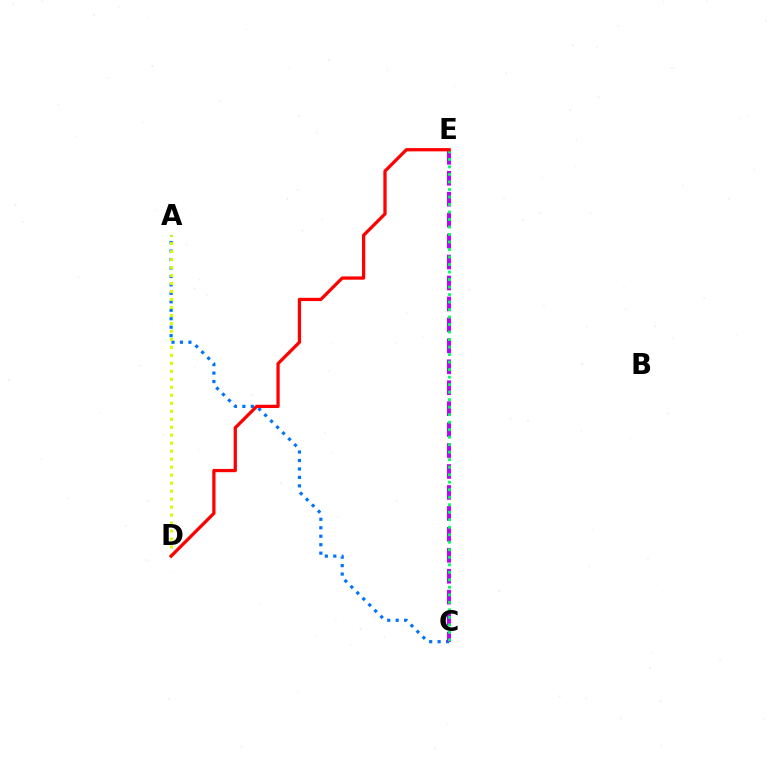{('A', 'C'): [{'color': '#0074ff', 'line_style': 'dotted', 'thickness': 2.3}], ('A', 'D'): [{'color': '#d1ff00', 'line_style': 'dotted', 'thickness': 2.17}], ('C', 'E'): [{'color': '#b900ff', 'line_style': 'dashed', 'thickness': 2.85}, {'color': '#00ff5c', 'line_style': 'dotted', 'thickness': 2.04}], ('D', 'E'): [{'color': '#ff0000', 'line_style': 'solid', 'thickness': 2.35}]}